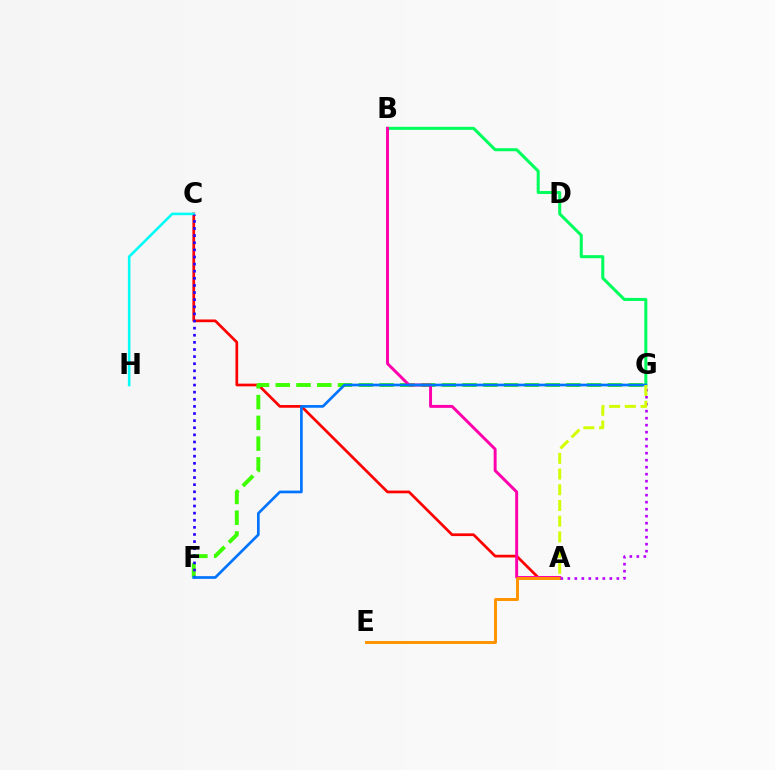{('A', 'C'): [{'color': '#ff0000', 'line_style': 'solid', 'thickness': 1.95}], ('B', 'G'): [{'color': '#00ff5c', 'line_style': 'solid', 'thickness': 2.18}], ('C', 'H'): [{'color': '#00fff6', 'line_style': 'solid', 'thickness': 1.87}], ('F', 'G'): [{'color': '#3dff00', 'line_style': 'dashed', 'thickness': 2.82}, {'color': '#0074ff', 'line_style': 'solid', 'thickness': 1.93}], ('A', 'B'): [{'color': '#ff00ac', 'line_style': 'solid', 'thickness': 2.12}], ('A', 'E'): [{'color': '#ff9400', 'line_style': 'solid', 'thickness': 2.14}], ('A', 'G'): [{'color': '#b900ff', 'line_style': 'dotted', 'thickness': 1.9}, {'color': '#d1ff00', 'line_style': 'dashed', 'thickness': 2.13}], ('C', 'F'): [{'color': '#2500ff', 'line_style': 'dotted', 'thickness': 1.93}]}